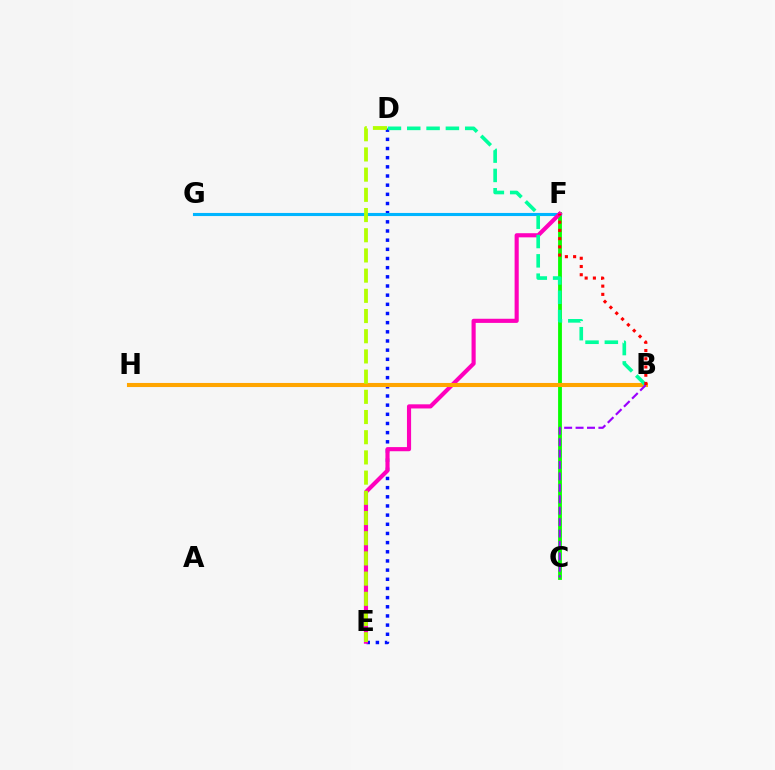{('D', 'E'): [{'color': '#0010ff', 'line_style': 'dotted', 'thickness': 2.49}, {'color': '#b3ff00', 'line_style': 'dashed', 'thickness': 2.74}], ('C', 'F'): [{'color': '#08ff00', 'line_style': 'solid', 'thickness': 2.74}], ('F', 'G'): [{'color': '#00b5ff', 'line_style': 'solid', 'thickness': 2.23}], ('E', 'F'): [{'color': '#ff00bd', 'line_style': 'solid', 'thickness': 2.98}], ('B', 'H'): [{'color': '#ffa500', 'line_style': 'solid', 'thickness': 2.94}], ('B', 'D'): [{'color': '#00ff9d', 'line_style': 'dashed', 'thickness': 2.62}], ('B', 'C'): [{'color': '#9b00ff', 'line_style': 'dashed', 'thickness': 1.55}], ('B', 'F'): [{'color': '#ff0000', 'line_style': 'dotted', 'thickness': 2.24}]}